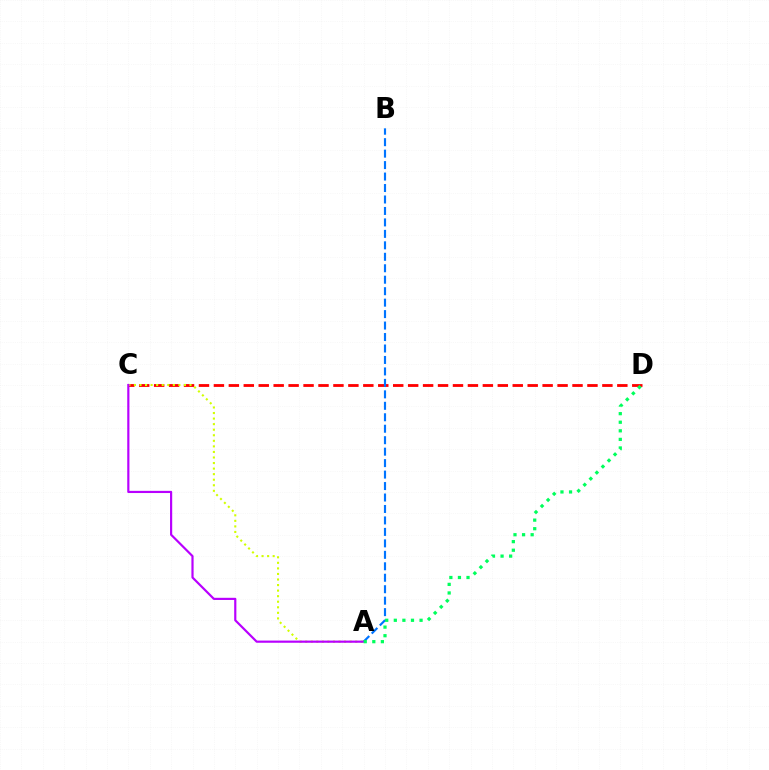{('C', 'D'): [{'color': '#ff0000', 'line_style': 'dashed', 'thickness': 2.03}], ('A', 'C'): [{'color': '#d1ff00', 'line_style': 'dotted', 'thickness': 1.51}, {'color': '#b900ff', 'line_style': 'solid', 'thickness': 1.57}], ('A', 'B'): [{'color': '#0074ff', 'line_style': 'dashed', 'thickness': 1.56}], ('A', 'D'): [{'color': '#00ff5c', 'line_style': 'dotted', 'thickness': 2.33}]}